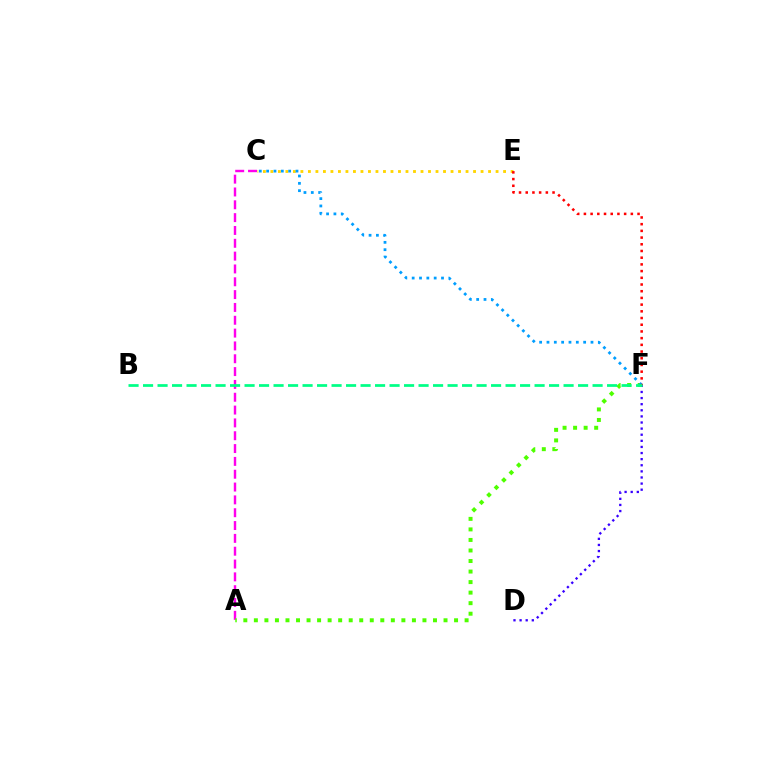{('A', 'C'): [{'color': '#ff00ed', 'line_style': 'dashed', 'thickness': 1.74}], ('D', 'F'): [{'color': '#3700ff', 'line_style': 'dotted', 'thickness': 1.66}], ('C', 'E'): [{'color': '#ffd500', 'line_style': 'dotted', 'thickness': 2.04}], ('A', 'F'): [{'color': '#4fff00', 'line_style': 'dotted', 'thickness': 2.86}], ('C', 'F'): [{'color': '#009eff', 'line_style': 'dotted', 'thickness': 1.99}], ('E', 'F'): [{'color': '#ff0000', 'line_style': 'dotted', 'thickness': 1.82}], ('B', 'F'): [{'color': '#00ff86', 'line_style': 'dashed', 'thickness': 1.97}]}